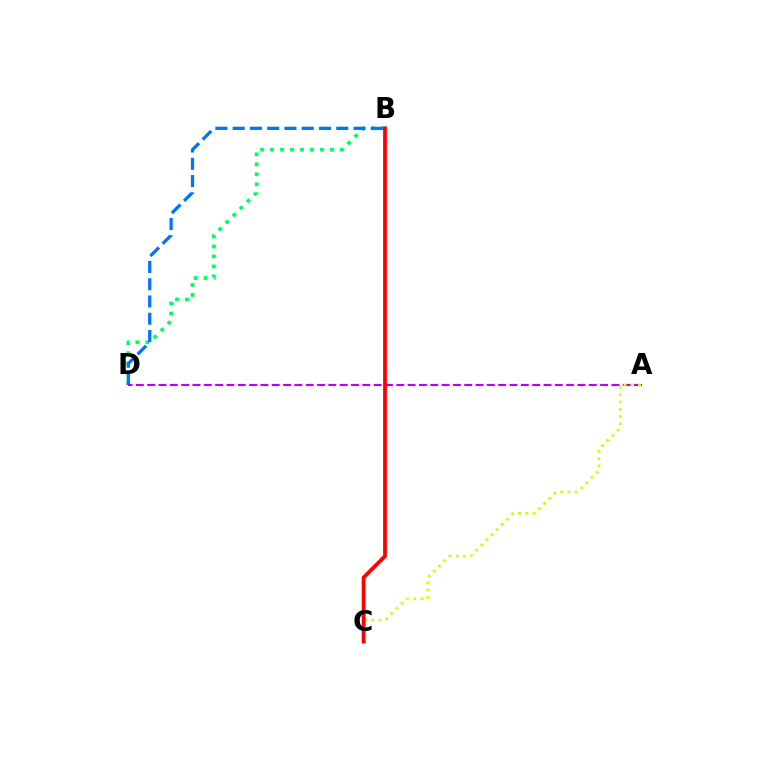{('B', 'D'): [{'color': '#00ff5c', 'line_style': 'dotted', 'thickness': 2.71}, {'color': '#0074ff', 'line_style': 'dashed', 'thickness': 2.35}], ('A', 'D'): [{'color': '#b900ff', 'line_style': 'dashed', 'thickness': 1.54}], ('A', 'C'): [{'color': '#d1ff00', 'line_style': 'dotted', 'thickness': 1.98}], ('B', 'C'): [{'color': '#ff0000', 'line_style': 'solid', 'thickness': 2.71}]}